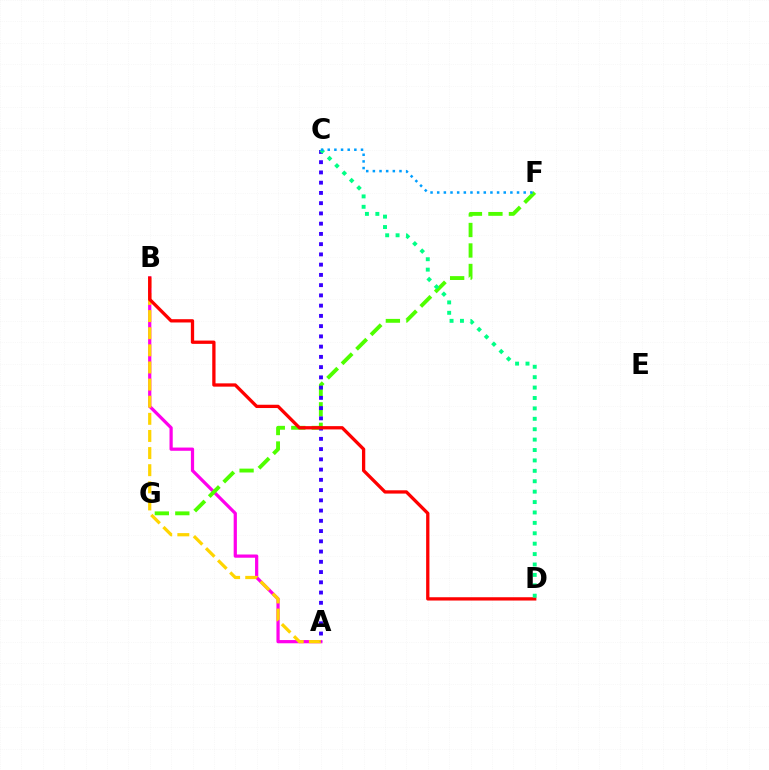{('A', 'B'): [{'color': '#ff00ed', 'line_style': 'solid', 'thickness': 2.32}, {'color': '#ffd500', 'line_style': 'dashed', 'thickness': 2.33}], ('F', 'G'): [{'color': '#4fff00', 'line_style': 'dashed', 'thickness': 2.78}], ('A', 'C'): [{'color': '#3700ff', 'line_style': 'dotted', 'thickness': 2.78}], ('B', 'D'): [{'color': '#ff0000', 'line_style': 'solid', 'thickness': 2.37}], ('C', 'D'): [{'color': '#00ff86', 'line_style': 'dotted', 'thickness': 2.83}], ('C', 'F'): [{'color': '#009eff', 'line_style': 'dotted', 'thickness': 1.81}]}